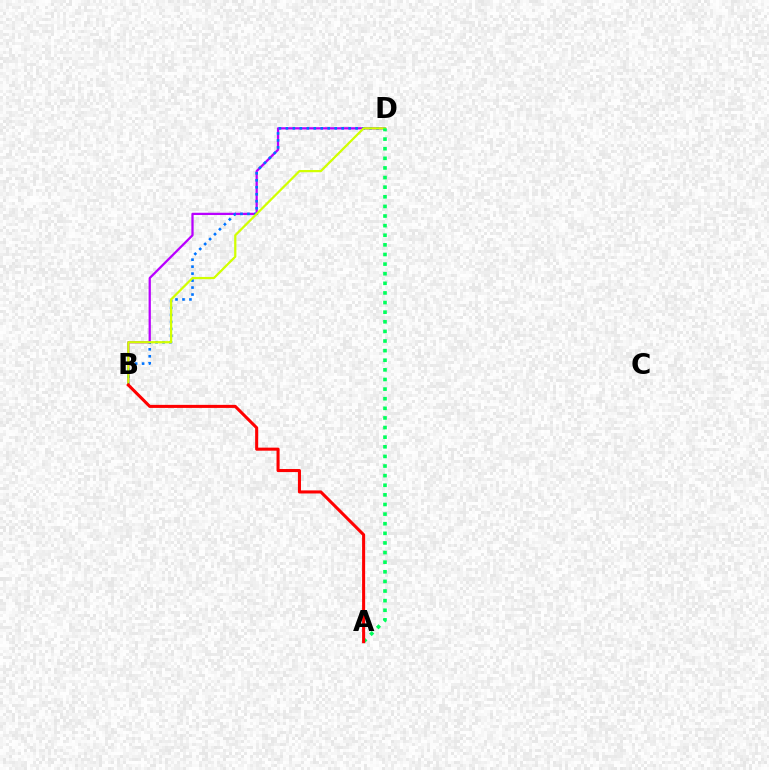{('B', 'D'): [{'color': '#b900ff', 'line_style': 'solid', 'thickness': 1.63}, {'color': '#0074ff', 'line_style': 'dotted', 'thickness': 1.89}, {'color': '#d1ff00', 'line_style': 'solid', 'thickness': 1.61}], ('A', 'D'): [{'color': '#00ff5c', 'line_style': 'dotted', 'thickness': 2.61}], ('A', 'B'): [{'color': '#ff0000', 'line_style': 'solid', 'thickness': 2.2}]}